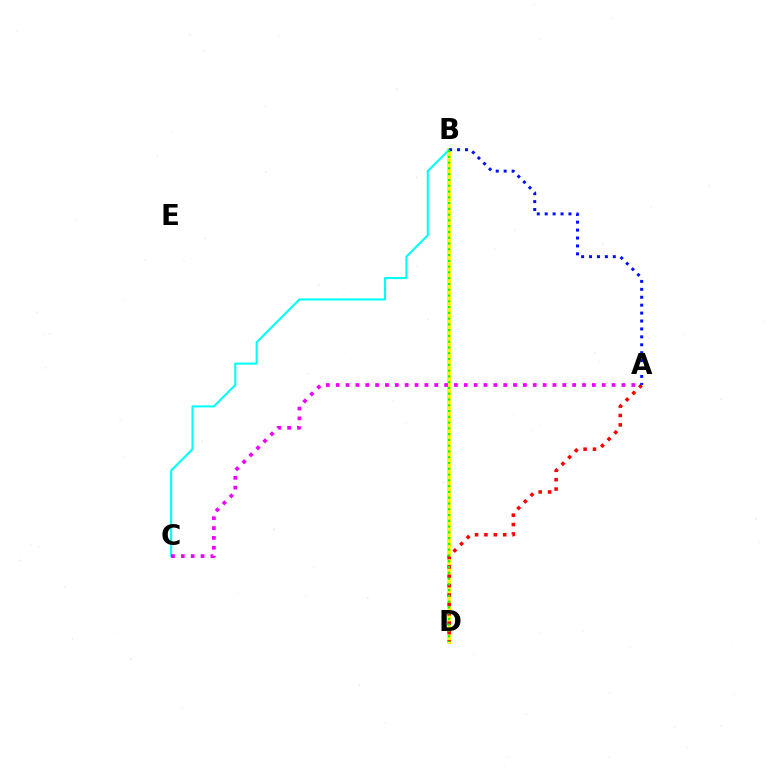{('B', 'D'): [{'color': '#fcf500', 'line_style': 'solid', 'thickness': 2.74}, {'color': '#08ff00', 'line_style': 'dotted', 'thickness': 1.57}], ('A', 'D'): [{'color': '#ff0000', 'line_style': 'dotted', 'thickness': 2.55}], ('B', 'C'): [{'color': '#00fff6', 'line_style': 'solid', 'thickness': 1.5}], ('A', 'B'): [{'color': '#0010ff', 'line_style': 'dotted', 'thickness': 2.15}], ('A', 'C'): [{'color': '#ee00ff', 'line_style': 'dotted', 'thickness': 2.68}]}